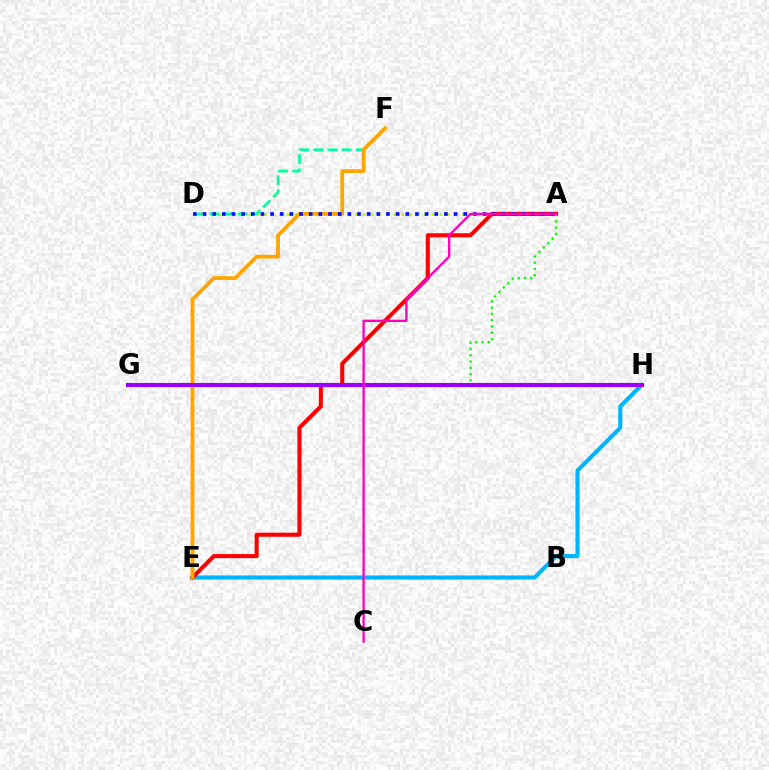{('A', 'D'): [{'color': '#b3ff00', 'line_style': 'dotted', 'thickness': 2.07}, {'color': '#0010ff', 'line_style': 'dotted', 'thickness': 2.62}], ('D', 'F'): [{'color': '#00ff9d', 'line_style': 'dashed', 'thickness': 1.92}], ('E', 'H'): [{'color': '#00b5ff', 'line_style': 'solid', 'thickness': 2.96}], ('A', 'E'): [{'color': '#ff0000', 'line_style': 'solid', 'thickness': 2.92}], ('E', 'F'): [{'color': '#ffa500', 'line_style': 'solid', 'thickness': 2.71}], ('A', 'G'): [{'color': '#08ff00', 'line_style': 'dotted', 'thickness': 1.7}], ('G', 'H'): [{'color': '#9b00ff', 'line_style': 'solid', 'thickness': 2.95}], ('A', 'C'): [{'color': '#ff00bd', 'line_style': 'solid', 'thickness': 1.68}]}